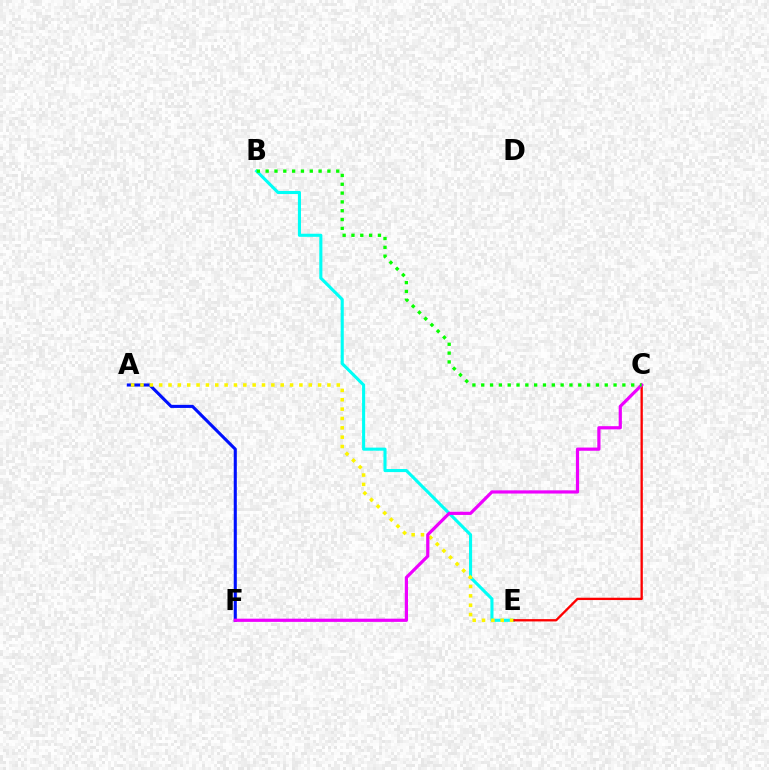{('A', 'F'): [{'color': '#0010ff', 'line_style': 'solid', 'thickness': 2.22}], ('B', 'E'): [{'color': '#00fff6', 'line_style': 'solid', 'thickness': 2.22}], ('C', 'E'): [{'color': '#ff0000', 'line_style': 'solid', 'thickness': 1.67}], ('A', 'E'): [{'color': '#fcf500', 'line_style': 'dotted', 'thickness': 2.54}], ('C', 'F'): [{'color': '#ee00ff', 'line_style': 'solid', 'thickness': 2.31}], ('B', 'C'): [{'color': '#08ff00', 'line_style': 'dotted', 'thickness': 2.4}]}